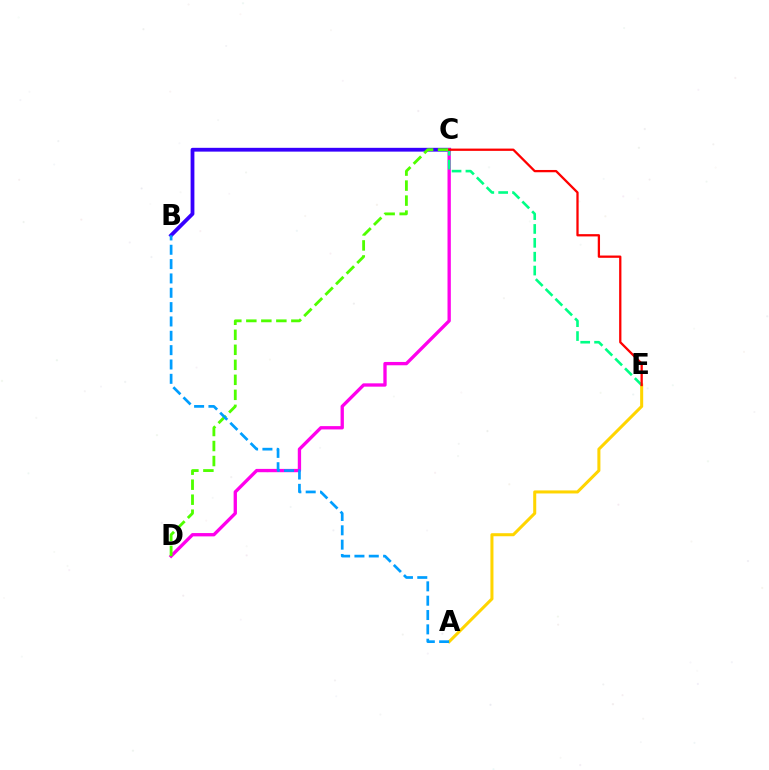{('B', 'C'): [{'color': '#3700ff', 'line_style': 'solid', 'thickness': 2.74}], ('C', 'D'): [{'color': '#ff00ed', 'line_style': 'solid', 'thickness': 2.39}, {'color': '#4fff00', 'line_style': 'dashed', 'thickness': 2.04}], ('A', 'E'): [{'color': '#ffd500', 'line_style': 'solid', 'thickness': 2.19}], ('A', 'B'): [{'color': '#009eff', 'line_style': 'dashed', 'thickness': 1.95}], ('C', 'E'): [{'color': '#00ff86', 'line_style': 'dashed', 'thickness': 1.88}, {'color': '#ff0000', 'line_style': 'solid', 'thickness': 1.64}]}